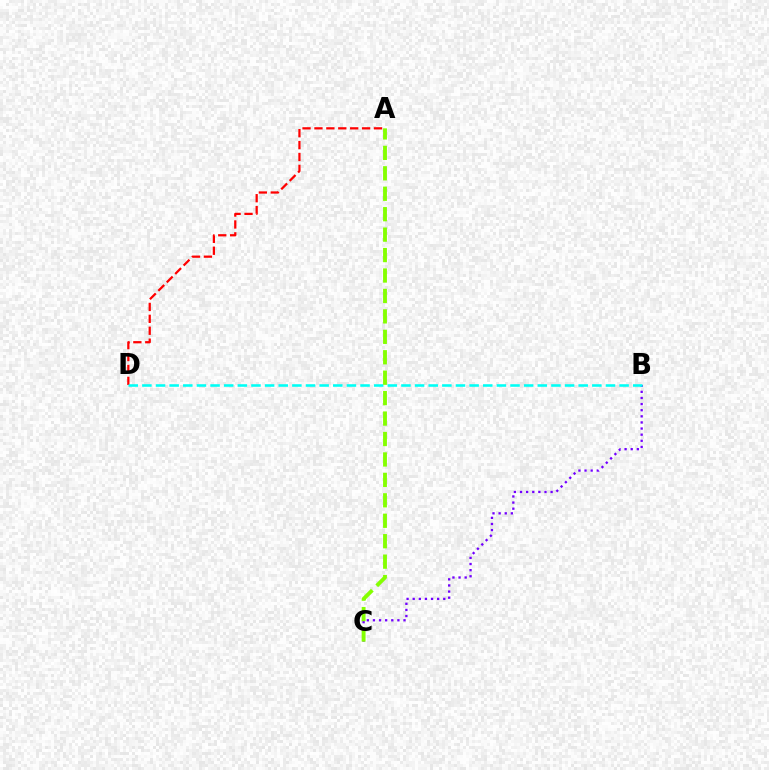{('B', 'C'): [{'color': '#7200ff', 'line_style': 'dotted', 'thickness': 1.66}], ('A', 'D'): [{'color': '#ff0000', 'line_style': 'dashed', 'thickness': 1.62}], ('B', 'D'): [{'color': '#00fff6', 'line_style': 'dashed', 'thickness': 1.85}], ('A', 'C'): [{'color': '#84ff00', 'line_style': 'dashed', 'thickness': 2.78}]}